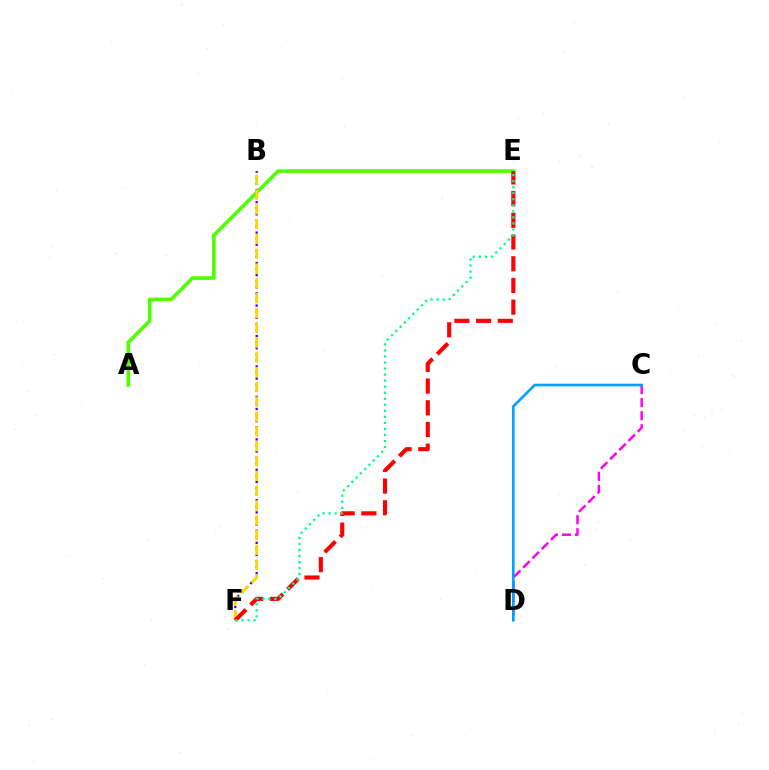{('A', 'E'): [{'color': '#4fff00', 'line_style': 'solid', 'thickness': 2.6}], ('B', 'F'): [{'color': '#3700ff', 'line_style': 'dotted', 'thickness': 1.65}, {'color': '#ffd500', 'line_style': 'dashed', 'thickness': 2.01}], ('C', 'D'): [{'color': '#ff00ed', 'line_style': 'dashed', 'thickness': 1.77}, {'color': '#009eff', 'line_style': 'solid', 'thickness': 1.86}], ('E', 'F'): [{'color': '#ff0000', 'line_style': 'dashed', 'thickness': 2.95}, {'color': '#00ff86', 'line_style': 'dotted', 'thickness': 1.64}]}